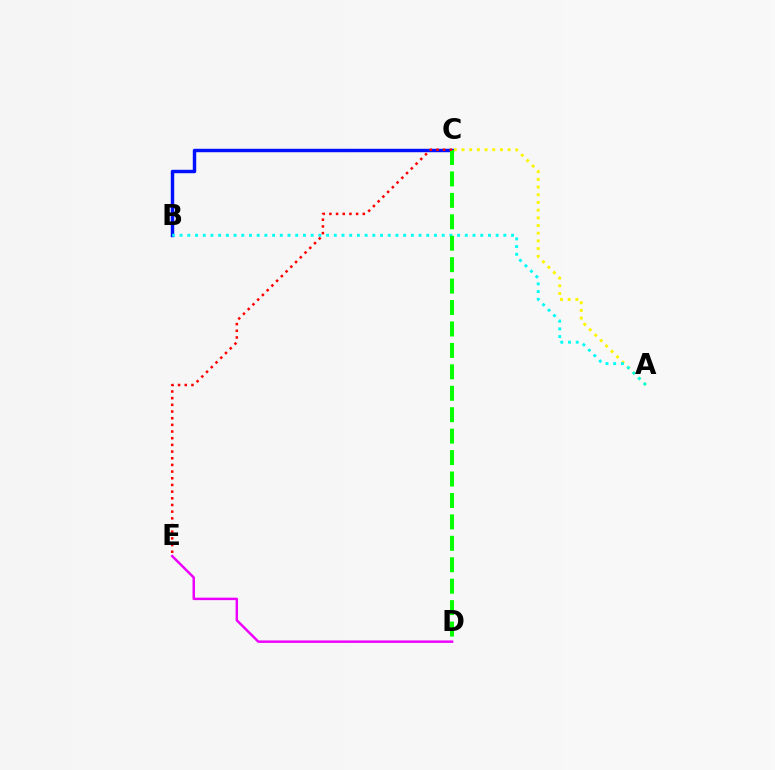{('D', 'E'): [{'color': '#ee00ff', 'line_style': 'solid', 'thickness': 1.78}], ('B', 'C'): [{'color': '#0010ff', 'line_style': 'solid', 'thickness': 2.47}], ('A', 'C'): [{'color': '#fcf500', 'line_style': 'dotted', 'thickness': 2.09}], ('A', 'B'): [{'color': '#00fff6', 'line_style': 'dotted', 'thickness': 2.09}], ('C', 'D'): [{'color': '#08ff00', 'line_style': 'dashed', 'thickness': 2.91}], ('C', 'E'): [{'color': '#ff0000', 'line_style': 'dotted', 'thickness': 1.81}]}